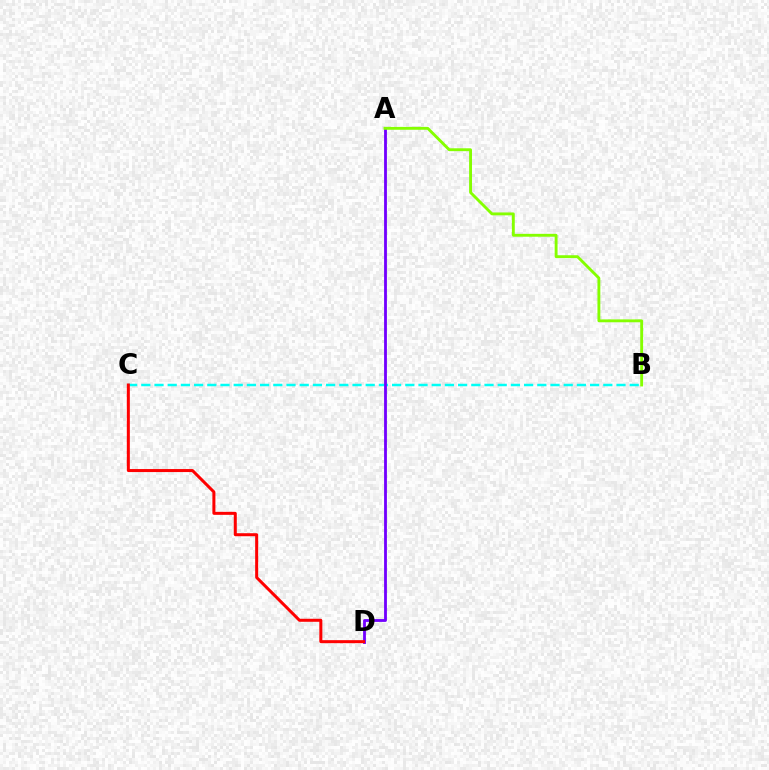{('B', 'C'): [{'color': '#00fff6', 'line_style': 'dashed', 'thickness': 1.79}], ('A', 'D'): [{'color': '#7200ff', 'line_style': 'solid', 'thickness': 2.03}], ('A', 'B'): [{'color': '#84ff00', 'line_style': 'solid', 'thickness': 2.07}], ('C', 'D'): [{'color': '#ff0000', 'line_style': 'solid', 'thickness': 2.17}]}